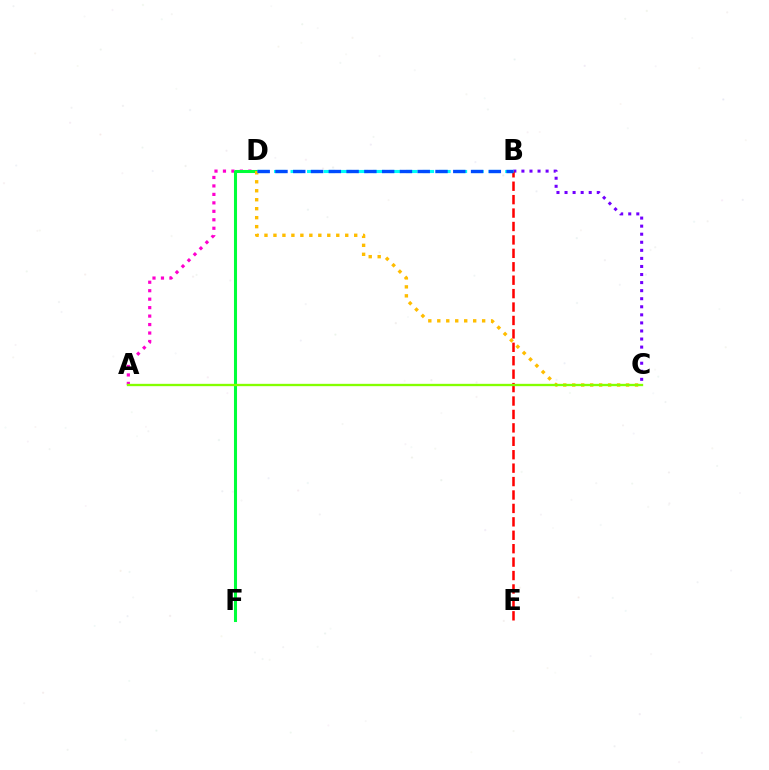{('B', 'C'): [{'color': '#7200ff', 'line_style': 'dotted', 'thickness': 2.19}], ('A', 'D'): [{'color': '#ff00cf', 'line_style': 'dotted', 'thickness': 2.3}], ('D', 'F'): [{'color': '#00ff39', 'line_style': 'solid', 'thickness': 2.2}], ('C', 'D'): [{'color': '#ffbd00', 'line_style': 'dotted', 'thickness': 2.44}], ('B', 'E'): [{'color': '#ff0000', 'line_style': 'dashed', 'thickness': 1.82}], ('B', 'D'): [{'color': '#00fff6', 'line_style': 'dashed', 'thickness': 2.24}, {'color': '#004bff', 'line_style': 'dashed', 'thickness': 2.42}], ('A', 'C'): [{'color': '#84ff00', 'line_style': 'solid', 'thickness': 1.68}]}